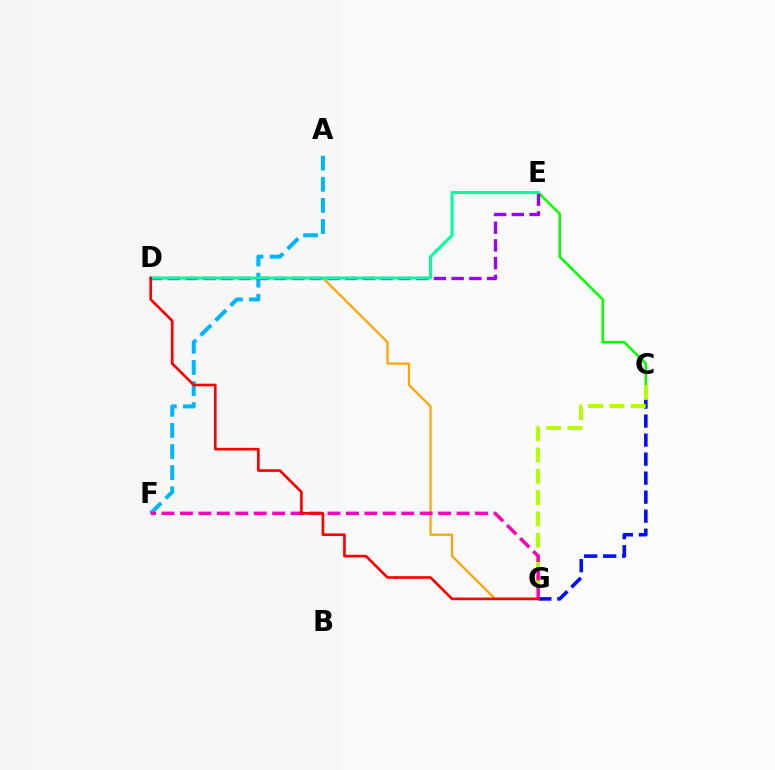{('C', 'E'): [{'color': '#08ff00', 'line_style': 'solid', 'thickness': 1.84}], ('A', 'F'): [{'color': '#00b5ff', 'line_style': 'dashed', 'thickness': 2.87}], ('D', 'G'): [{'color': '#ffa500', 'line_style': 'solid', 'thickness': 1.61}, {'color': '#ff0000', 'line_style': 'solid', 'thickness': 1.91}], ('C', 'G'): [{'color': '#0010ff', 'line_style': 'dashed', 'thickness': 2.58}, {'color': '#b3ff00', 'line_style': 'dashed', 'thickness': 2.9}], ('D', 'E'): [{'color': '#9b00ff', 'line_style': 'dashed', 'thickness': 2.41}, {'color': '#00ff9d', 'line_style': 'solid', 'thickness': 2.2}], ('F', 'G'): [{'color': '#ff00bd', 'line_style': 'dashed', 'thickness': 2.51}]}